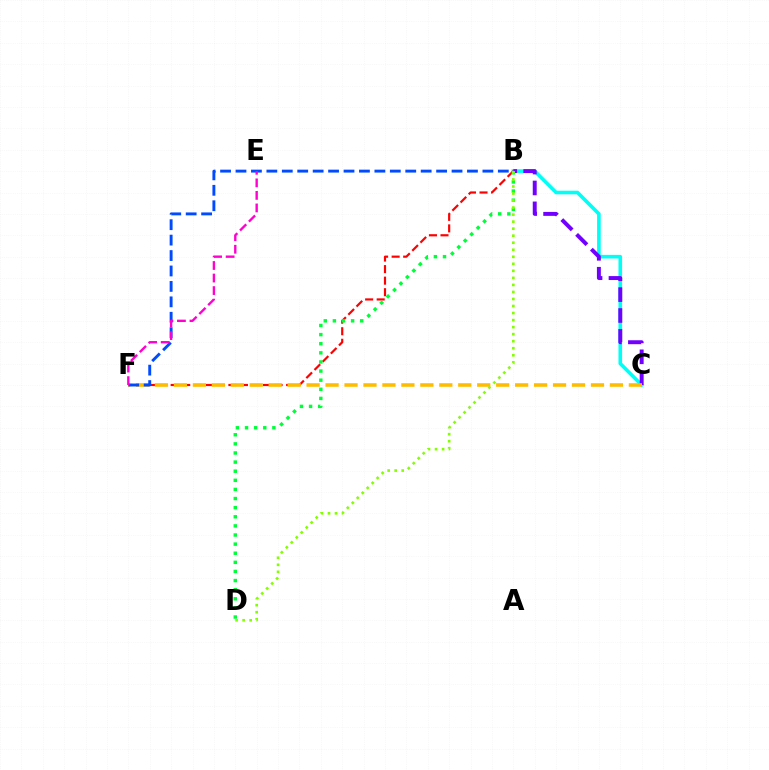{('B', 'C'): [{'color': '#00fff6', 'line_style': 'solid', 'thickness': 2.59}, {'color': '#7200ff', 'line_style': 'dashed', 'thickness': 2.84}], ('B', 'F'): [{'color': '#ff0000', 'line_style': 'dashed', 'thickness': 1.57}, {'color': '#004bff', 'line_style': 'dashed', 'thickness': 2.1}], ('C', 'F'): [{'color': '#ffbd00', 'line_style': 'dashed', 'thickness': 2.58}], ('B', 'D'): [{'color': '#00ff39', 'line_style': 'dotted', 'thickness': 2.48}, {'color': '#84ff00', 'line_style': 'dotted', 'thickness': 1.91}], ('E', 'F'): [{'color': '#ff00cf', 'line_style': 'dashed', 'thickness': 1.7}]}